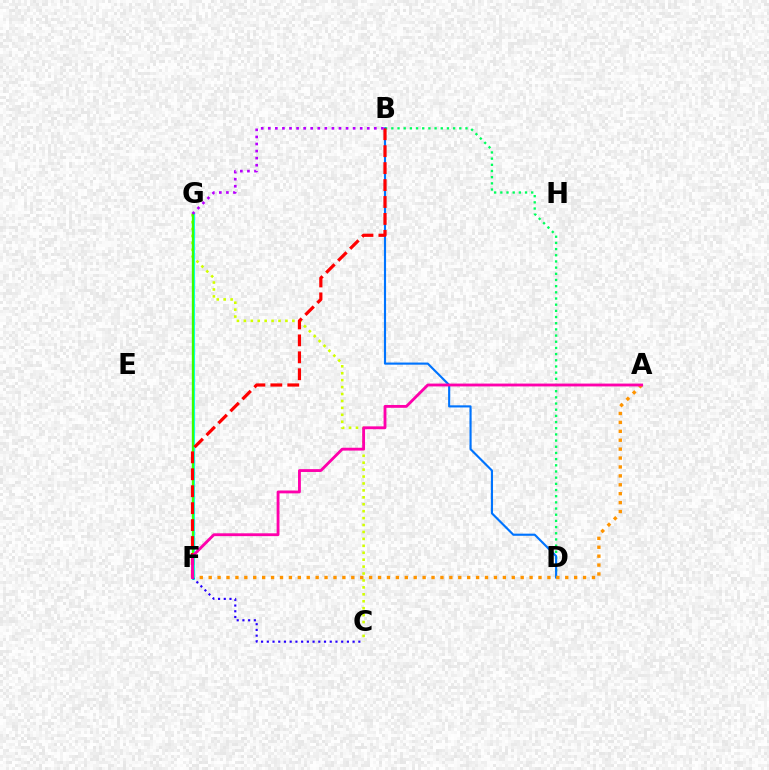{('B', 'D'): [{'color': '#00ff5c', 'line_style': 'dotted', 'thickness': 1.68}, {'color': '#0074ff', 'line_style': 'solid', 'thickness': 1.54}], ('C', 'G'): [{'color': '#d1ff00', 'line_style': 'dotted', 'thickness': 1.88}], ('F', 'G'): [{'color': '#00fff6', 'line_style': 'solid', 'thickness': 2.3}, {'color': '#3dff00', 'line_style': 'solid', 'thickness': 1.61}], ('B', 'F'): [{'color': '#ff0000', 'line_style': 'dashed', 'thickness': 2.3}], ('A', 'F'): [{'color': '#ff9400', 'line_style': 'dotted', 'thickness': 2.42}, {'color': '#ff00ac', 'line_style': 'solid', 'thickness': 2.05}], ('C', 'F'): [{'color': '#2500ff', 'line_style': 'dotted', 'thickness': 1.55}], ('B', 'G'): [{'color': '#b900ff', 'line_style': 'dotted', 'thickness': 1.92}]}